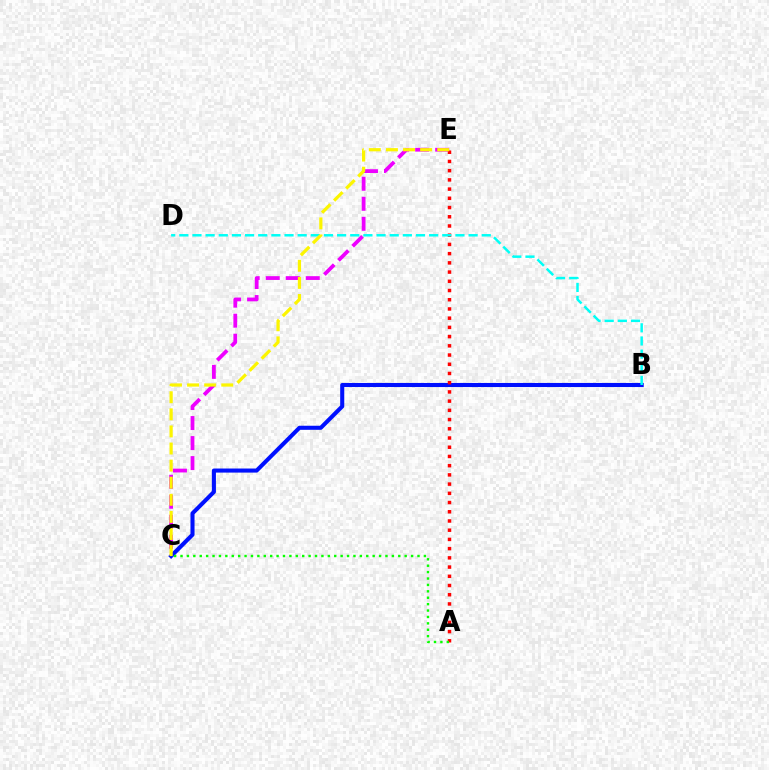{('C', 'E'): [{'color': '#ee00ff', 'line_style': 'dashed', 'thickness': 2.72}, {'color': '#fcf500', 'line_style': 'dashed', 'thickness': 2.32}], ('B', 'C'): [{'color': '#0010ff', 'line_style': 'solid', 'thickness': 2.93}], ('A', 'E'): [{'color': '#ff0000', 'line_style': 'dotted', 'thickness': 2.5}], ('B', 'D'): [{'color': '#00fff6', 'line_style': 'dashed', 'thickness': 1.79}], ('A', 'C'): [{'color': '#08ff00', 'line_style': 'dotted', 'thickness': 1.74}]}